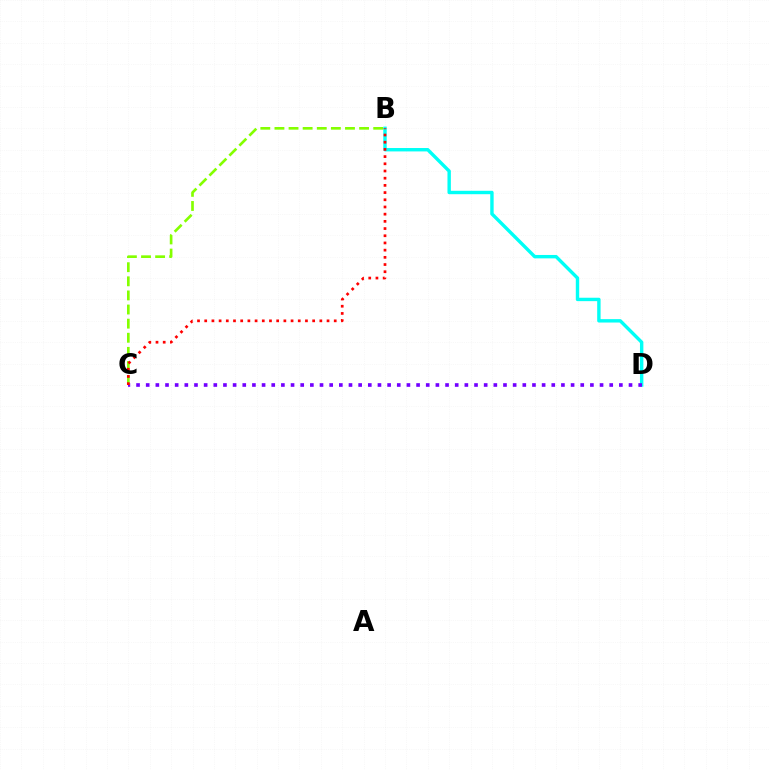{('B', 'D'): [{'color': '#00fff6', 'line_style': 'solid', 'thickness': 2.45}], ('C', 'D'): [{'color': '#7200ff', 'line_style': 'dotted', 'thickness': 2.62}], ('B', 'C'): [{'color': '#84ff00', 'line_style': 'dashed', 'thickness': 1.92}, {'color': '#ff0000', 'line_style': 'dotted', 'thickness': 1.96}]}